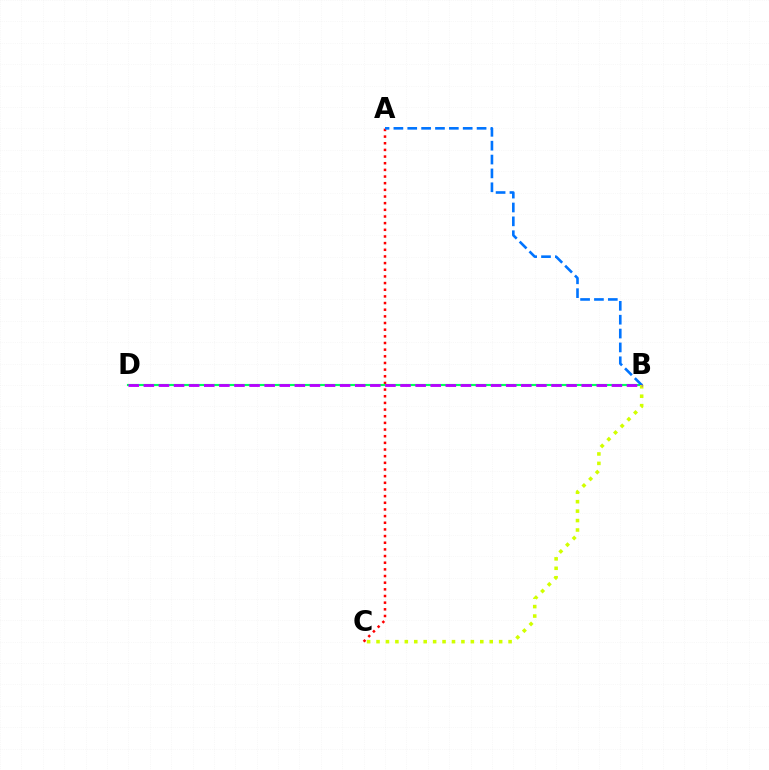{('A', 'C'): [{'color': '#ff0000', 'line_style': 'dotted', 'thickness': 1.81}], ('B', 'D'): [{'color': '#00ff5c', 'line_style': 'solid', 'thickness': 1.54}, {'color': '#b900ff', 'line_style': 'dashed', 'thickness': 2.05}], ('A', 'B'): [{'color': '#0074ff', 'line_style': 'dashed', 'thickness': 1.88}], ('B', 'C'): [{'color': '#d1ff00', 'line_style': 'dotted', 'thickness': 2.56}]}